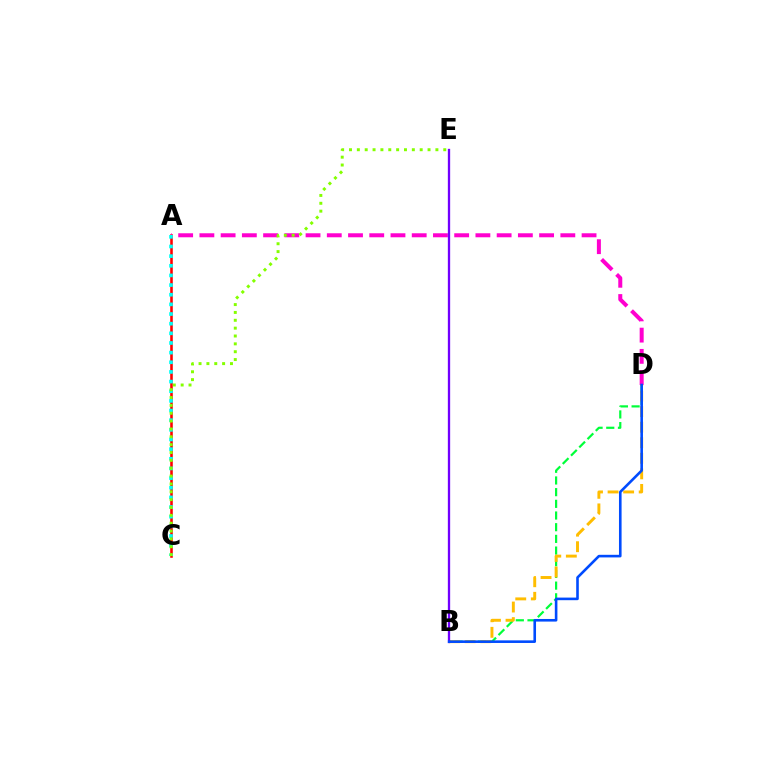{('A', 'C'): [{'color': '#ff0000', 'line_style': 'solid', 'thickness': 1.85}, {'color': '#00fff6', 'line_style': 'dotted', 'thickness': 2.62}], ('B', 'D'): [{'color': '#00ff39', 'line_style': 'dashed', 'thickness': 1.59}, {'color': '#ffbd00', 'line_style': 'dashed', 'thickness': 2.11}, {'color': '#004bff', 'line_style': 'solid', 'thickness': 1.88}], ('A', 'D'): [{'color': '#ff00cf', 'line_style': 'dashed', 'thickness': 2.88}], ('B', 'E'): [{'color': '#7200ff', 'line_style': 'solid', 'thickness': 1.67}], ('C', 'E'): [{'color': '#84ff00', 'line_style': 'dotted', 'thickness': 2.13}]}